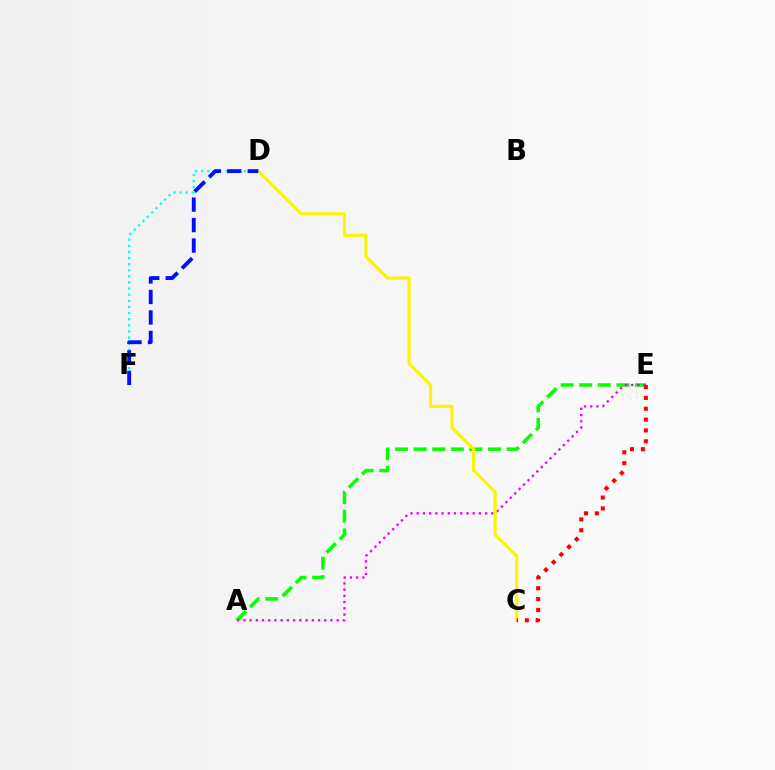{('A', 'E'): [{'color': '#08ff00', 'line_style': 'dashed', 'thickness': 2.53}, {'color': '#ee00ff', 'line_style': 'dotted', 'thickness': 1.69}], ('D', 'F'): [{'color': '#00fff6', 'line_style': 'dotted', 'thickness': 1.66}, {'color': '#0010ff', 'line_style': 'dashed', 'thickness': 2.78}], ('C', 'D'): [{'color': '#fcf500', 'line_style': 'solid', 'thickness': 2.28}], ('C', 'E'): [{'color': '#ff0000', 'line_style': 'dotted', 'thickness': 2.95}]}